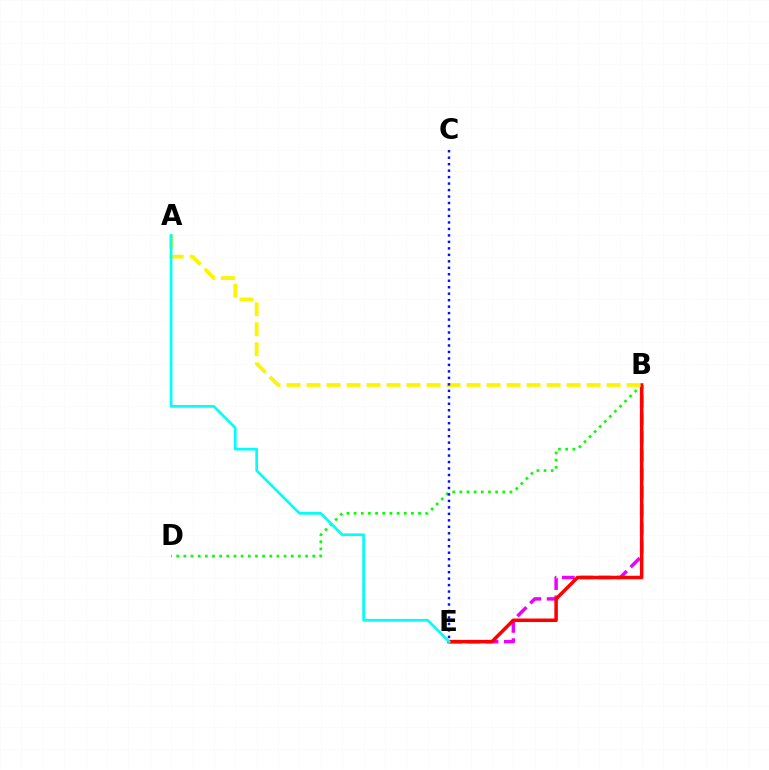{('B', 'D'): [{'color': '#08ff00', 'line_style': 'dotted', 'thickness': 1.95}], ('B', 'E'): [{'color': '#ee00ff', 'line_style': 'dashed', 'thickness': 2.48}, {'color': '#ff0000', 'line_style': 'solid', 'thickness': 2.53}], ('A', 'B'): [{'color': '#fcf500', 'line_style': 'dashed', 'thickness': 2.72}], ('A', 'E'): [{'color': '#00fff6', 'line_style': 'solid', 'thickness': 1.93}], ('C', 'E'): [{'color': '#0010ff', 'line_style': 'dotted', 'thickness': 1.76}]}